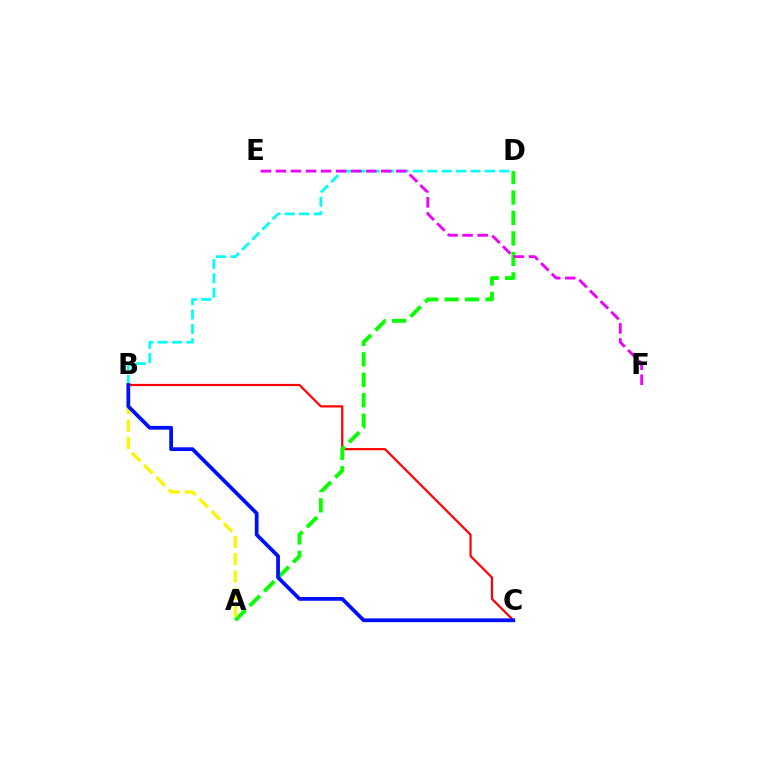{('B', 'C'): [{'color': '#ff0000', 'line_style': 'solid', 'thickness': 1.59}, {'color': '#0010ff', 'line_style': 'solid', 'thickness': 2.71}], ('B', 'D'): [{'color': '#00fff6', 'line_style': 'dashed', 'thickness': 1.96}], ('A', 'D'): [{'color': '#08ff00', 'line_style': 'dashed', 'thickness': 2.78}], ('A', 'B'): [{'color': '#fcf500', 'line_style': 'dashed', 'thickness': 2.35}], ('E', 'F'): [{'color': '#ee00ff', 'line_style': 'dashed', 'thickness': 2.04}]}